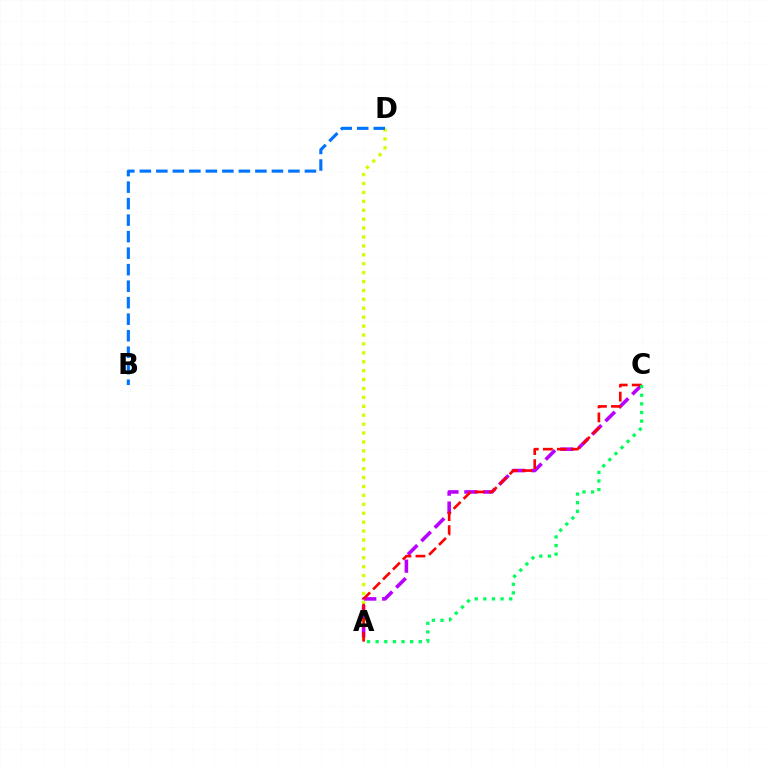{('A', 'D'): [{'color': '#d1ff00', 'line_style': 'dotted', 'thickness': 2.42}], ('A', 'C'): [{'color': '#b900ff', 'line_style': 'dashed', 'thickness': 2.57}, {'color': '#ff0000', 'line_style': 'dashed', 'thickness': 1.91}, {'color': '#00ff5c', 'line_style': 'dotted', 'thickness': 2.34}], ('B', 'D'): [{'color': '#0074ff', 'line_style': 'dashed', 'thickness': 2.24}]}